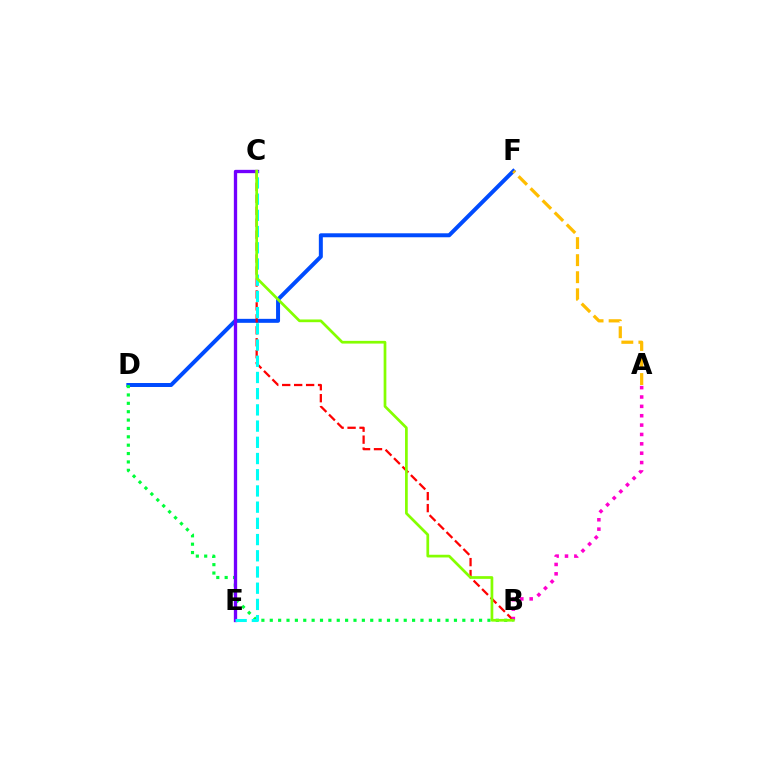{('D', 'F'): [{'color': '#004bff', 'line_style': 'solid', 'thickness': 2.87}], ('B', 'C'): [{'color': '#ff0000', 'line_style': 'dashed', 'thickness': 1.62}, {'color': '#84ff00', 'line_style': 'solid', 'thickness': 1.96}], ('B', 'D'): [{'color': '#00ff39', 'line_style': 'dotted', 'thickness': 2.27}], ('A', 'B'): [{'color': '#ff00cf', 'line_style': 'dotted', 'thickness': 2.54}], ('A', 'F'): [{'color': '#ffbd00', 'line_style': 'dashed', 'thickness': 2.32}], ('C', 'E'): [{'color': '#7200ff', 'line_style': 'solid', 'thickness': 2.39}, {'color': '#00fff6', 'line_style': 'dashed', 'thickness': 2.2}]}